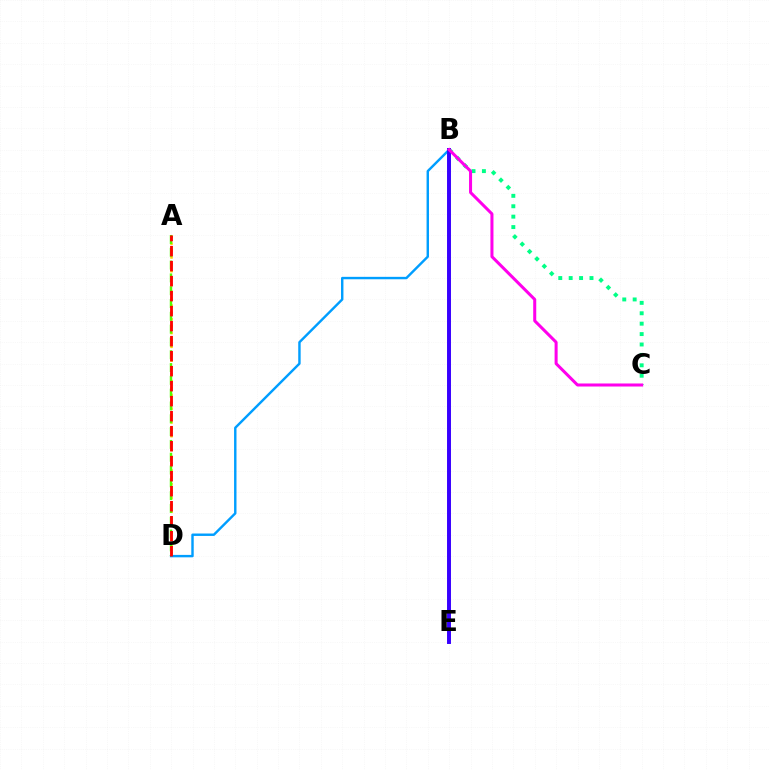{('B', 'C'): [{'color': '#00ff86', 'line_style': 'dotted', 'thickness': 2.83}, {'color': '#ff00ed', 'line_style': 'solid', 'thickness': 2.18}], ('B', 'D'): [{'color': '#009eff', 'line_style': 'solid', 'thickness': 1.74}], ('A', 'D'): [{'color': '#ffd500', 'line_style': 'dotted', 'thickness': 1.87}, {'color': '#4fff00', 'line_style': 'dashed', 'thickness': 1.74}, {'color': '#ff0000', 'line_style': 'dashed', 'thickness': 2.04}], ('B', 'E'): [{'color': '#3700ff', 'line_style': 'solid', 'thickness': 2.84}]}